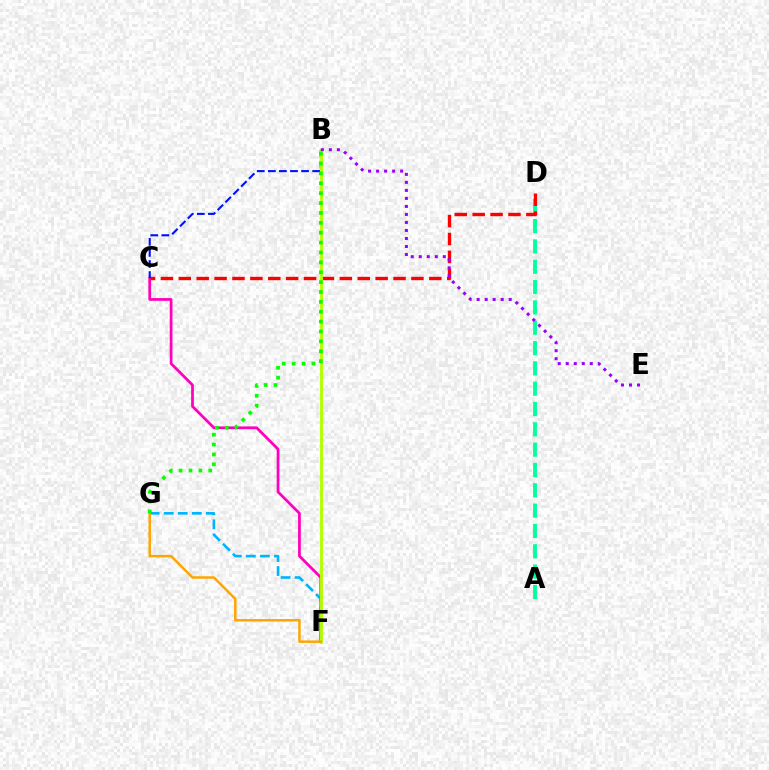{('A', 'D'): [{'color': '#00ff9d', 'line_style': 'dashed', 'thickness': 2.76}], ('C', 'F'): [{'color': '#ff00bd', 'line_style': 'solid', 'thickness': 1.98}], ('C', 'D'): [{'color': '#ff0000', 'line_style': 'dashed', 'thickness': 2.43}], ('F', 'G'): [{'color': '#00b5ff', 'line_style': 'dashed', 'thickness': 1.91}, {'color': '#ffa500', 'line_style': 'solid', 'thickness': 1.78}], ('B', 'C'): [{'color': '#0010ff', 'line_style': 'dashed', 'thickness': 1.51}], ('B', 'F'): [{'color': '#b3ff00', 'line_style': 'solid', 'thickness': 2.07}], ('B', 'E'): [{'color': '#9b00ff', 'line_style': 'dotted', 'thickness': 2.18}], ('B', 'G'): [{'color': '#08ff00', 'line_style': 'dotted', 'thickness': 2.68}]}